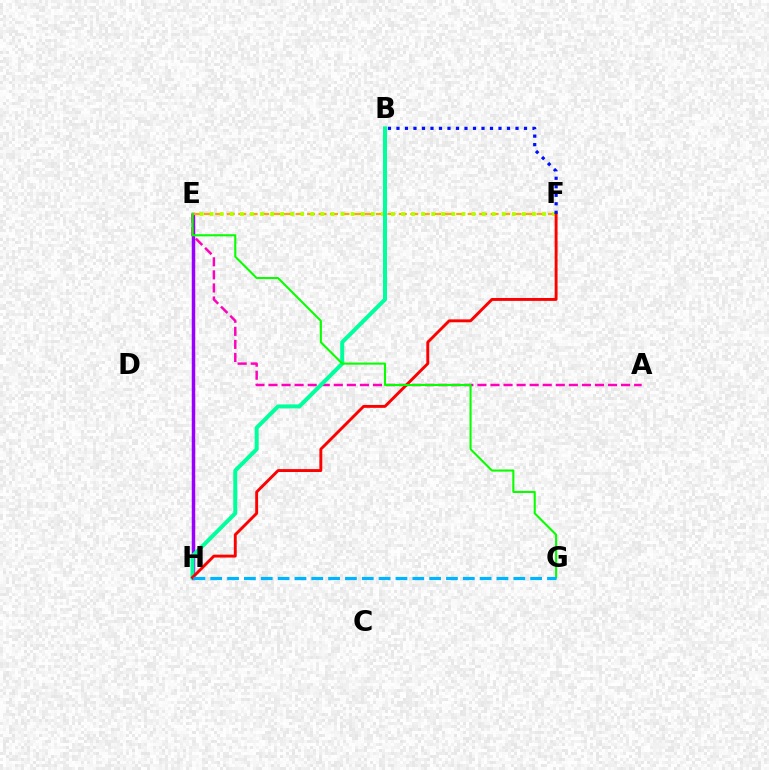{('E', 'H'): [{'color': '#9b00ff', 'line_style': 'solid', 'thickness': 2.5}], ('E', 'F'): [{'color': '#ffa500', 'line_style': 'dashed', 'thickness': 1.56}, {'color': '#b3ff00', 'line_style': 'dotted', 'thickness': 2.74}], ('A', 'E'): [{'color': '#ff00bd', 'line_style': 'dashed', 'thickness': 1.77}], ('B', 'H'): [{'color': '#00ff9d', 'line_style': 'solid', 'thickness': 2.87}], ('F', 'H'): [{'color': '#ff0000', 'line_style': 'solid', 'thickness': 2.09}], ('E', 'G'): [{'color': '#08ff00', 'line_style': 'solid', 'thickness': 1.51}], ('B', 'F'): [{'color': '#0010ff', 'line_style': 'dotted', 'thickness': 2.31}], ('G', 'H'): [{'color': '#00b5ff', 'line_style': 'dashed', 'thickness': 2.29}]}